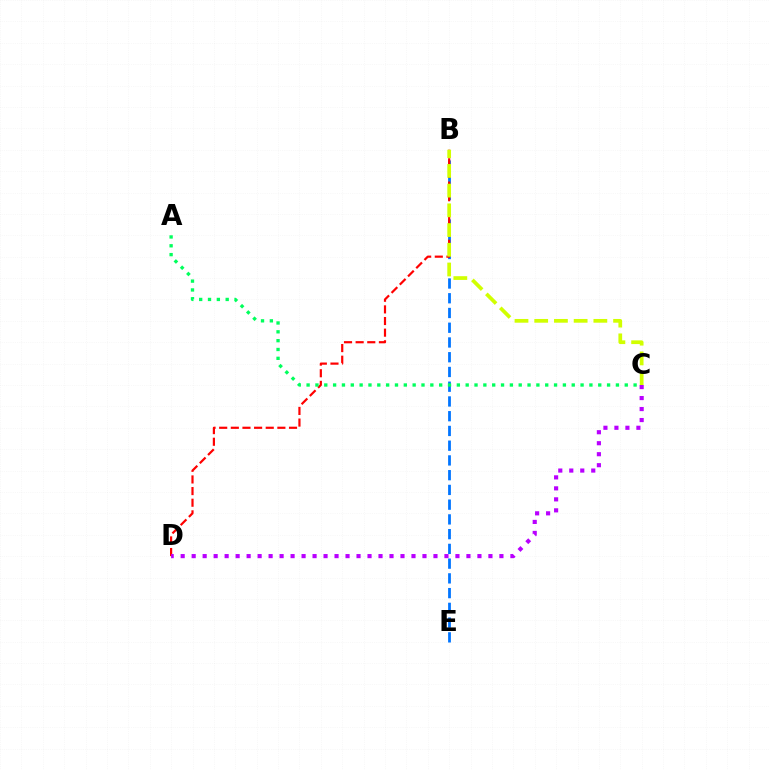{('B', 'E'): [{'color': '#0074ff', 'line_style': 'dashed', 'thickness': 2.0}], ('B', 'D'): [{'color': '#ff0000', 'line_style': 'dashed', 'thickness': 1.58}], ('C', 'D'): [{'color': '#b900ff', 'line_style': 'dotted', 'thickness': 2.99}], ('B', 'C'): [{'color': '#d1ff00', 'line_style': 'dashed', 'thickness': 2.68}], ('A', 'C'): [{'color': '#00ff5c', 'line_style': 'dotted', 'thickness': 2.4}]}